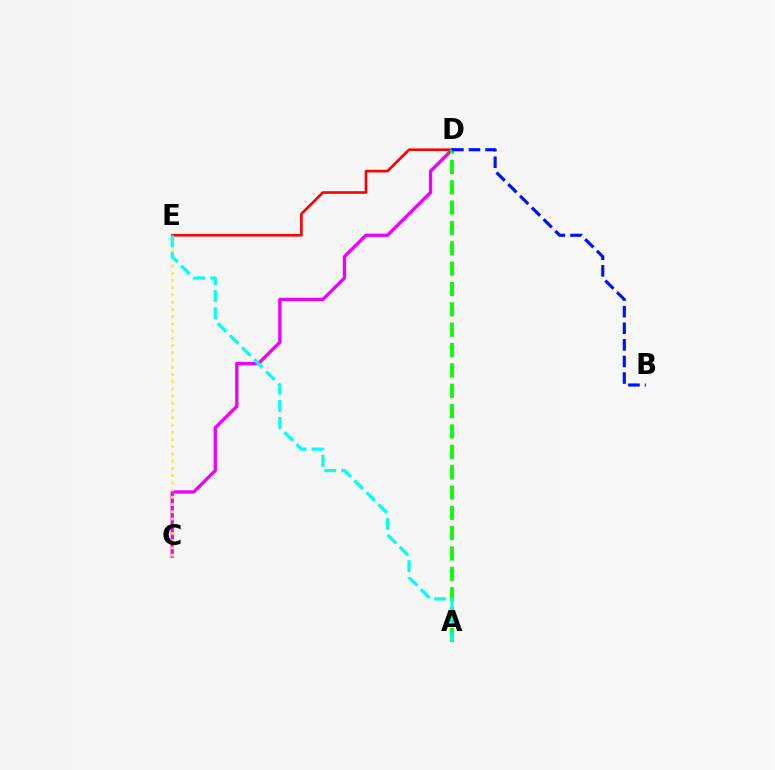{('D', 'E'): [{'color': '#ff0000', 'line_style': 'solid', 'thickness': 1.9}], ('C', 'D'): [{'color': '#ee00ff', 'line_style': 'solid', 'thickness': 2.38}], ('C', 'E'): [{'color': '#fcf500', 'line_style': 'dotted', 'thickness': 1.96}], ('A', 'D'): [{'color': '#08ff00', 'line_style': 'dashed', 'thickness': 2.76}], ('B', 'D'): [{'color': '#0010ff', 'line_style': 'dashed', 'thickness': 2.25}], ('A', 'E'): [{'color': '#00fff6', 'line_style': 'dashed', 'thickness': 2.32}]}